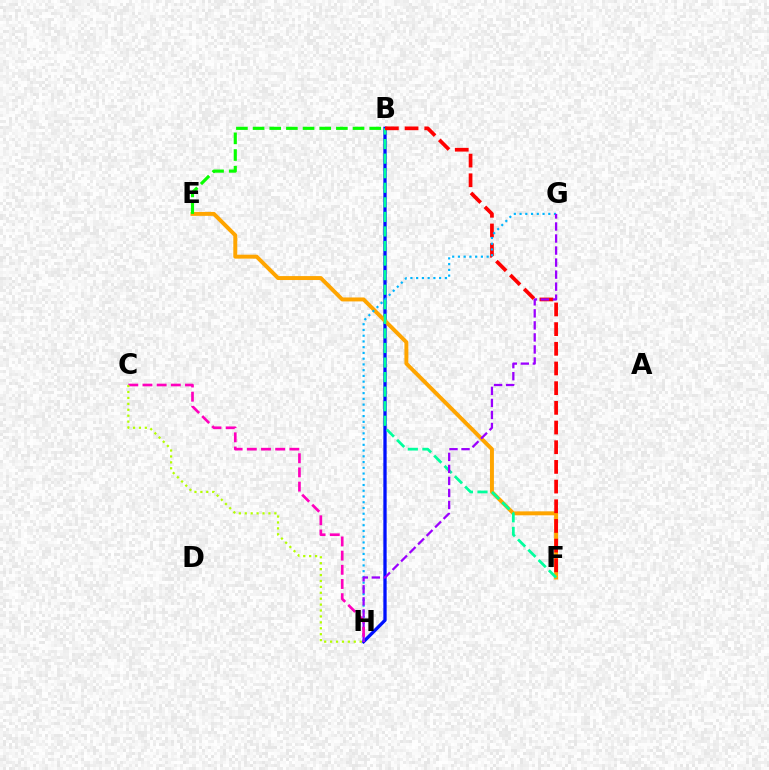{('B', 'H'): [{'color': '#0010ff', 'line_style': 'solid', 'thickness': 2.38}], ('E', 'F'): [{'color': '#ffa500', 'line_style': 'solid', 'thickness': 2.84}], ('B', 'F'): [{'color': '#00ff9d', 'line_style': 'dashed', 'thickness': 1.98}, {'color': '#ff0000', 'line_style': 'dashed', 'thickness': 2.67}], ('G', 'H'): [{'color': '#00b5ff', 'line_style': 'dotted', 'thickness': 1.56}, {'color': '#9b00ff', 'line_style': 'dashed', 'thickness': 1.63}], ('B', 'E'): [{'color': '#08ff00', 'line_style': 'dashed', 'thickness': 2.26}], ('C', 'H'): [{'color': '#ff00bd', 'line_style': 'dashed', 'thickness': 1.93}, {'color': '#b3ff00', 'line_style': 'dotted', 'thickness': 1.61}]}